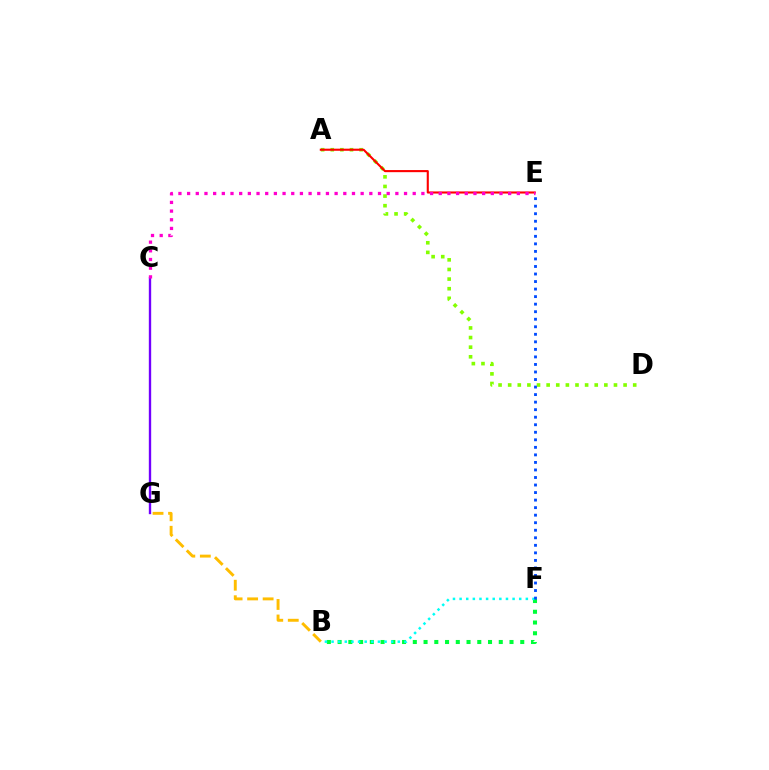{('C', 'G'): [{'color': '#7200ff', 'line_style': 'solid', 'thickness': 1.7}], ('B', 'F'): [{'color': '#00ff39', 'line_style': 'dotted', 'thickness': 2.92}, {'color': '#00fff6', 'line_style': 'dotted', 'thickness': 1.8}], ('A', 'D'): [{'color': '#84ff00', 'line_style': 'dotted', 'thickness': 2.61}], ('B', 'G'): [{'color': '#ffbd00', 'line_style': 'dashed', 'thickness': 2.11}], ('A', 'E'): [{'color': '#ff0000', 'line_style': 'solid', 'thickness': 1.52}], ('C', 'E'): [{'color': '#ff00cf', 'line_style': 'dotted', 'thickness': 2.36}], ('E', 'F'): [{'color': '#004bff', 'line_style': 'dotted', 'thickness': 2.05}]}